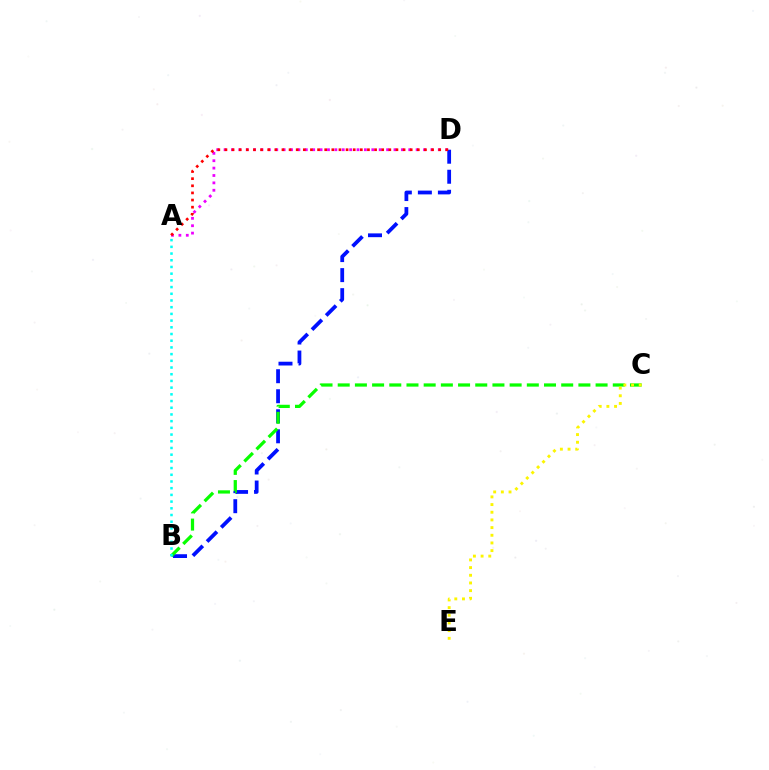{('B', 'D'): [{'color': '#0010ff', 'line_style': 'dashed', 'thickness': 2.72}], ('B', 'C'): [{'color': '#08ff00', 'line_style': 'dashed', 'thickness': 2.34}], ('A', 'D'): [{'color': '#ee00ff', 'line_style': 'dotted', 'thickness': 2.01}, {'color': '#ff0000', 'line_style': 'dotted', 'thickness': 1.94}], ('A', 'B'): [{'color': '#00fff6', 'line_style': 'dotted', 'thickness': 1.82}], ('C', 'E'): [{'color': '#fcf500', 'line_style': 'dotted', 'thickness': 2.09}]}